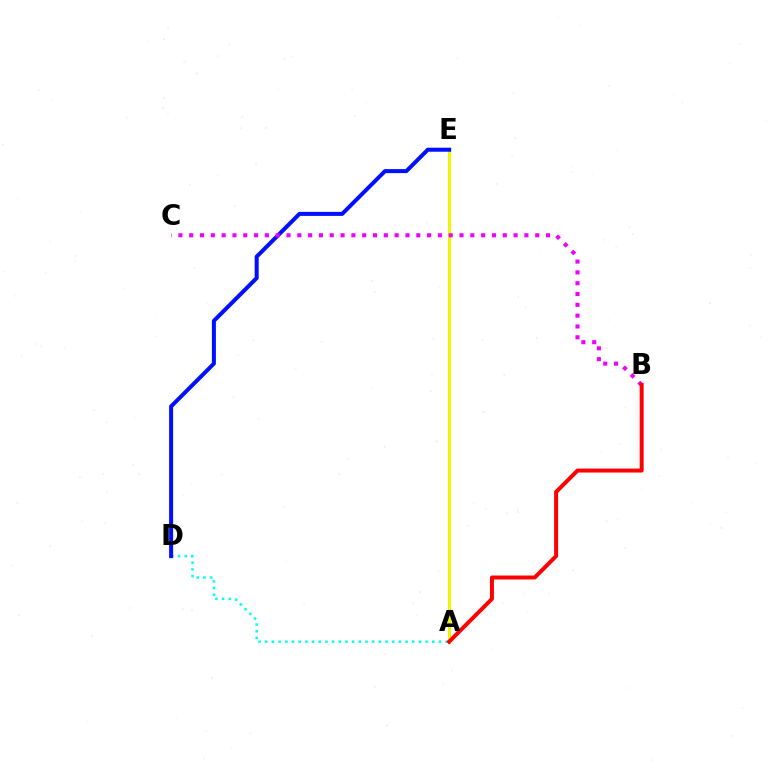{('A', 'D'): [{'color': '#00fff6', 'line_style': 'dotted', 'thickness': 1.81}], ('A', 'E'): [{'color': '#08ff00', 'line_style': 'solid', 'thickness': 2.03}, {'color': '#fcf500', 'line_style': 'solid', 'thickness': 1.99}], ('D', 'E'): [{'color': '#0010ff', 'line_style': 'solid', 'thickness': 2.89}], ('B', 'C'): [{'color': '#ee00ff', 'line_style': 'dotted', 'thickness': 2.94}], ('A', 'B'): [{'color': '#ff0000', 'line_style': 'solid', 'thickness': 2.86}]}